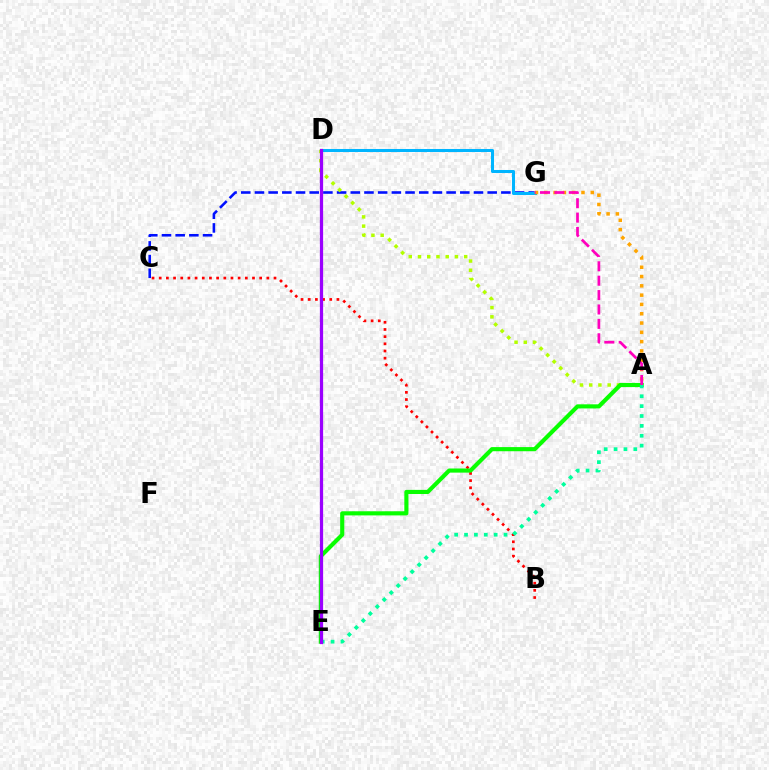{('C', 'G'): [{'color': '#0010ff', 'line_style': 'dashed', 'thickness': 1.86}], ('B', 'C'): [{'color': '#ff0000', 'line_style': 'dotted', 'thickness': 1.95}], ('A', 'D'): [{'color': '#b3ff00', 'line_style': 'dotted', 'thickness': 2.51}], ('D', 'G'): [{'color': '#00b5ff', 'line_style': 'solid', 'thickness': 2.19}], ('A', 'G'): [{'color': '#ffa500', 'line_style': 'dotted', 'thickness': 2.53}, {'color': '#ff00bd', 'line_style': 'dashed', 'thickness': 1.96}], ('A', 'E'): [{'color': '#08ff00', 'line_style': 'solid', 'thickness': 2.97}, {'color': '#00ff9d', 'line_style': 'dotted', 'thickness': 2.68}], ('D', 'E'): [{'color': '#9b00ff', 'line_style': 'solid', 'thickness': 2.33}]}